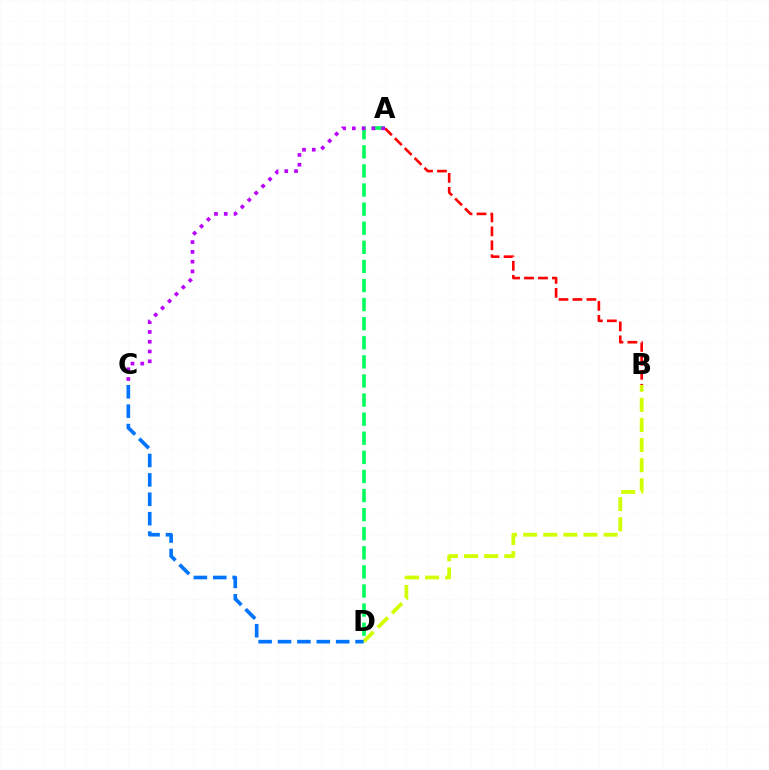{('A', 'B'): [{'color': '#ff0000', 'line_style': 'dashed', 'thickness': 1.9}], ('A', 'D'): [{'color': '#00ff5c', 'line_style': 'dashed', 'thickness': 2.59}], ('A', 'C'): [{'color': '#b900ff', 'line_style': 'dotted', 'thickness': 2.66}], ('B', 'D'): [{'color': '#d1ff00', 'line_style': 'dashed', 'thickness': 2.73}], ('C', 'D'): [{'color': '#0074ff', 'line_style': 'dashed', 'thickness': 2.63}]}